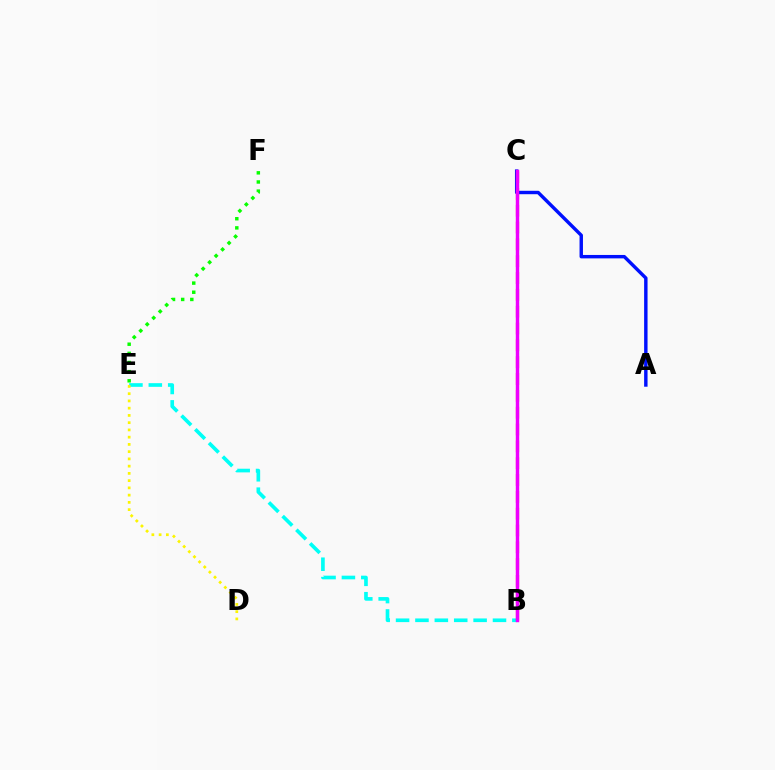{('B', 'E'): [{'color': '#00fff6', 'line_style': 'dashed', 'thickness': 2.63}], ('E', 'F'): [{'color': '#08ff00', 'line_style': 'dotted', 'thickness': 2.48}], ('A', 'C'): [{'color': '#0010ff', 'line_style': 'solid', 'thickness': 2.47}], ('B', 'C'): [{'color': '#ff0000', 'line_style': 'dashed', 'thickness': 2.29}, {'color': '#ee00ff', 'line_style': 'solid', 'thickness': 2.47}], ('D', 'E'): [{'color': '#fcf500', 'line_style': 'dotted', 'thickness': 1.97}]}